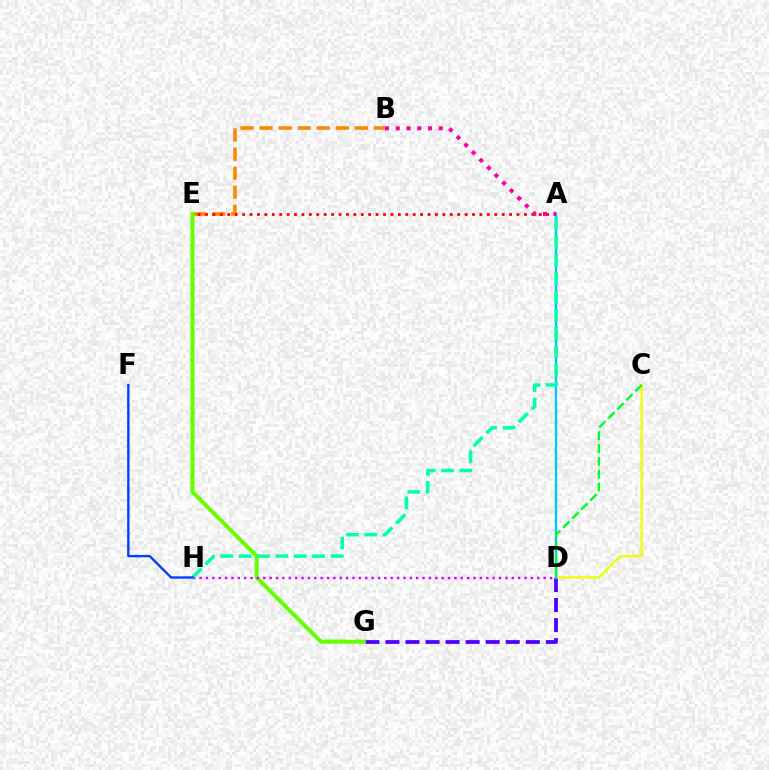{('D', 'G'): [{'color': '#4f00ff', 'line_style': 'dashed', 'thickness': 2.72}], ('C', 'D'): [{'color': '#eeff00', 'line_style': 'solid', 'thickness': 1.67}, {'color': '#00ff27', 'line_style': 'dashed', 'thickness': 1.74}], ('B', 'E'): [{'color': '#ff8800', 'line_style': 'dashed', 'thickness': 2.59}], ('E', 'G'): [{'color': '#66ff00', 'line_style': 'solid', 'thickness': 2.9}], ('D', 'H'): [{'color': '#d600ff', 'line_style': 'dotted', 'thickness': 1.73}], ('A', 'E'): [{'color': '#ff0000', 'line_style': 'dotted', 'thickness': 2.02}], ('A', 'D'): [{'color': '#00c7ff', 'line_style': 'solid', 'thickness': 1.7}], ('A', 'B'): [{'color': '#ff00a0', 'line_style': 'dotted', 'thickness': 2.92}], ('A', 'H'): [{'color': '#00ffaf', 'line_style': 'dashed', 'thickness': 2.49}], ('F', 'H'): [{'color': '#003fff', 'line_style': 'solid', 'thickness': 1.7}]}